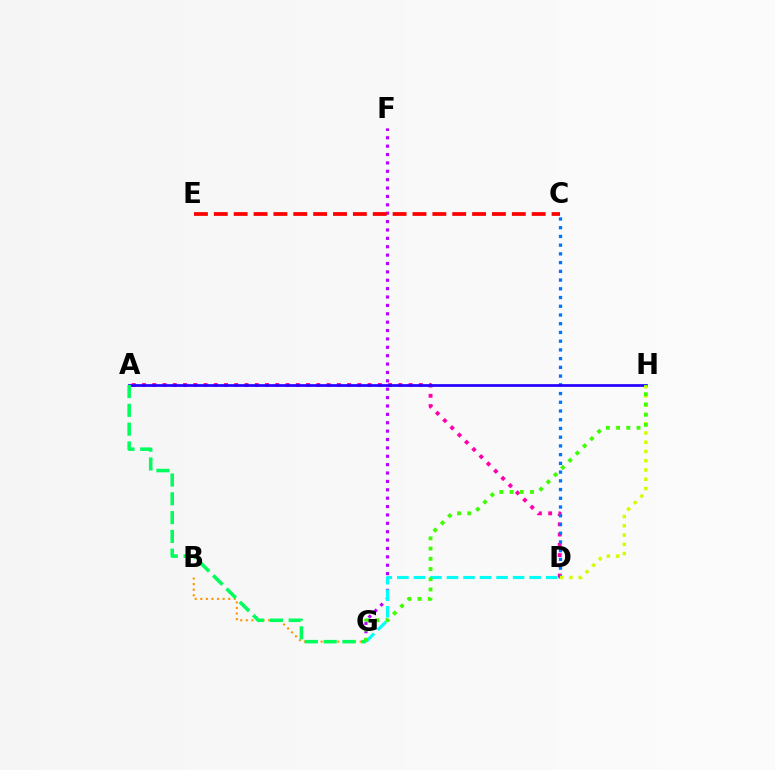{('A', 'D'): [{'color': '#ff00ac', 'line_style': 'dotted', 'thickness': 2.79}], ('B', 'G'): [{'color': '#ff9400', 'line_style': 'dotted', 'thickness': 1.52}], ('F', 'G'): [{'color': '#b900ff', 'line_style': 'dotted', 'thickness': 2.28}], ('C', 'D'): [{'color': '#0074ff', 'line_style': 'dotted', 'thickness': 2.37}], ('A', 'H'): [{'color': '#2500ff', 'line_style': 'solid', 'thickness': 1.96}], ('D', 'G'): [{'color': '#00fff6', 'line_style': 'dashed', 'thickness': 2.25}], ('C', 'E'): [{'color': '#ff0000', 'line_style': 'dashed', 'thickness': 2.7}], ('D', 'H'): [{'color': '#d1ff00', 'line_style': 'dotted', 'thickness': 2.51}], ('G', 'H'): [{'color': '#3dff00', 'line_style': 'dotted', 'thickness': 2.78}], ('A', 'G'): [{'color': '#00ff5c', 'line_style': 'dashed', 'thickness': 2.55}]}